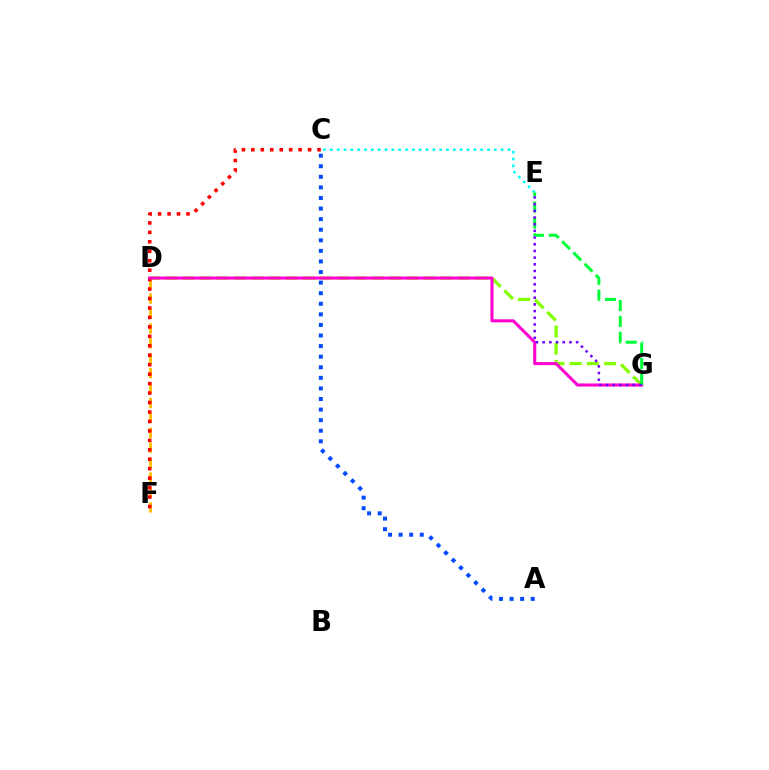{('C', 'E'): [{'color': '#00fff6', 'line_style': 'dotted', 'thickness': 1.86}], ('D', 'F'): [{'color': '#ffbd00', 'line_style': 'dashed', 'thickness': 2.03}], ('D', 'G'): [{'color': '#84ff00', 'line_style': 'dashed', 'thickness': 2.34}, {'color': '#ff00cf', 'line_style': 'solid', 'thickness': 2.2}], ('A', 'C'): [{'color': '#004bff', 'line_style': 'dotted', 'thickness': 2.87}], ('C', 'F'): [{'color': '#ff0000', 'line_style': 'dotted', 'thickness': 2.57}], ('E', 'G'): [{'color': '#00ff39', 'line_style': 'dashed', 'thickness': 2.16}, {'color': '#7200ff', 'line_style': 'dotted', 'thickness': 1.82}]}